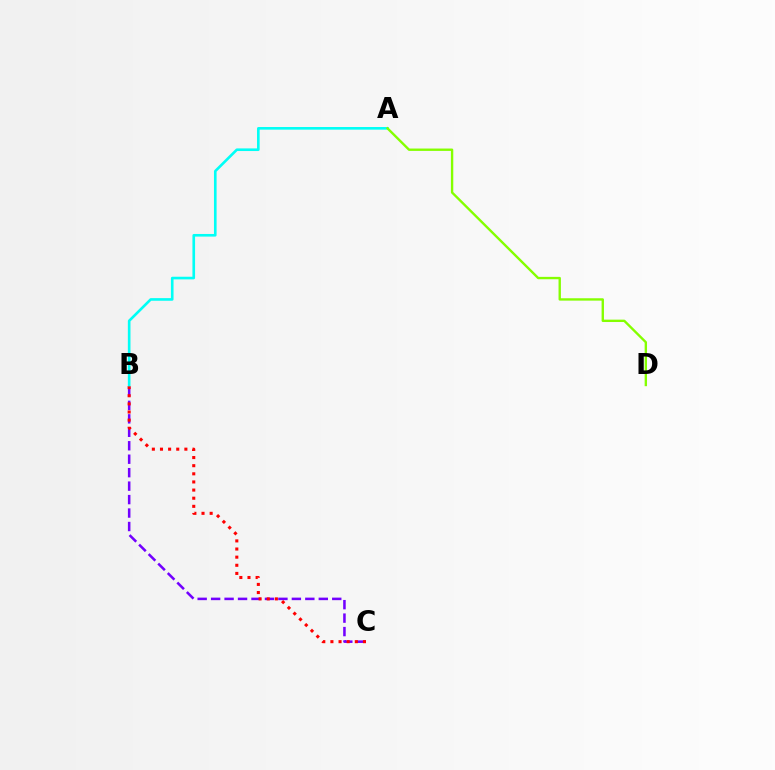{('B', 'C'): [{'color': '#7200ff', 'line_style': 'dashed', 'thickness': 1.83}, {'color': '#ff0000', 'line_style': 'dotted', 'thickness': 2.21}], ('A', 'B'): [{'color': '#00fff6', 'line_style': 'solid', 'thickness': 1.89}], ('A', 'D'): [{'color': '#84ff00', 'line_style': 'solid', 'thickness': 1.71}]}